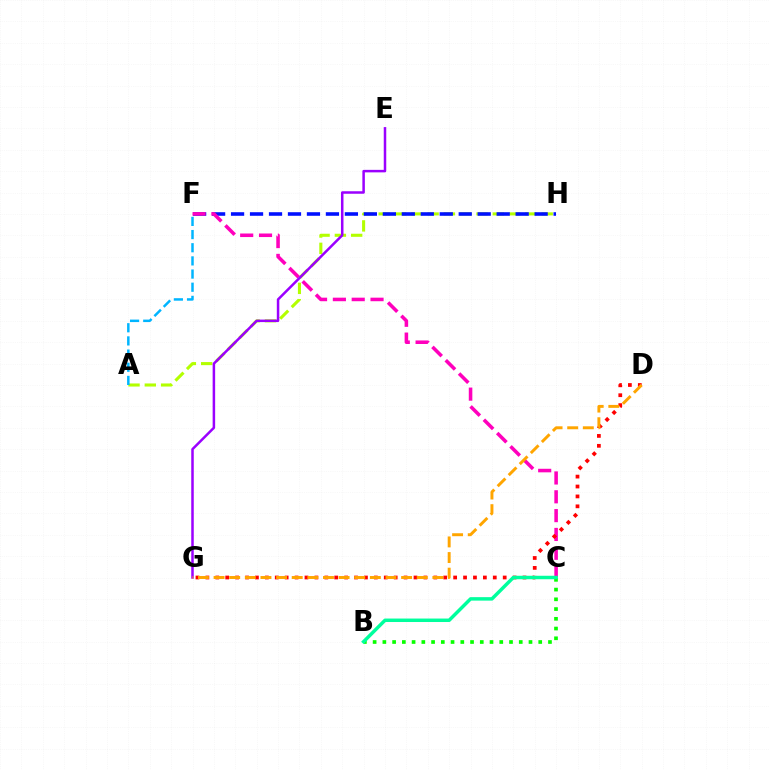{('A', 'H'): [{'color': '#b3ff00', 'line_style': 'dashed', 'thickness': 2.21}], ('F', 'H'): [{'color': '#0010ff', 'line_style': 'dashed', 'thickness': 2.58}], ('B', 'C'): [{'color': '#08ff00', 'line_style': 'dotted', 'thickness': 2.65}, {'color': '#00ff9d', 'line_style': 'solid', 'thickness': 2.5}], ('A', 'F'): [{'color': '#00b5ff', 'line_style': 'dashed', 'thickness': 1.79}], ('C', 'F'): [{'color': '#ff00bd', 'line_style': 'dashed', 'thickness': 2.56}], ('D', 'G'): [{'color': '#ff0000', 'line_style': 'dotted', 'thickness': 2.69}, {'color': '#ffa500', 'line_style': 'dashed', 'thickness': 2.12}], ('E', 'G'): [{'color': '#9b00ff', 'line_style': 'solid', 'thickness': 1.8}]}